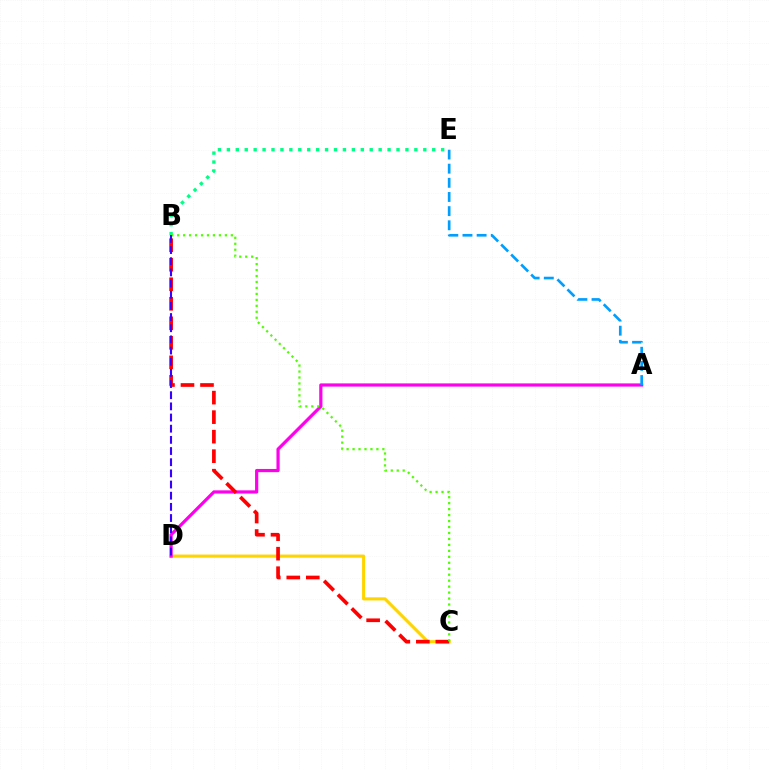{('C', 'D'): [{'color': '#ffd500', 'line_style': 'solid', 'thickness': 2.22}], ('A', 'D'): [{'color': '#ff00ed', 'line_style': 'solid', 'thickness': 2.3}], ('A', 'E'): [{'color': '#009eff', 'line_style': 'dashed', 'thickness': 1.92}], ('B', 'E'): [{'color': '#00ff86', 'line_style': 'dotted', 'thickness': 2.43}], ('B', 'C'): [{'color': '#ff0000', 'line_style': 'dashed', 'thickness': 2.65}, {'color': '#4fff00', 'line_style': 'dotted', 'thickness': 1.62}], ('B', 'D'): [{'color': '#3700ff', 'line_style': 'dashed', 'thickness': 1.52}]}